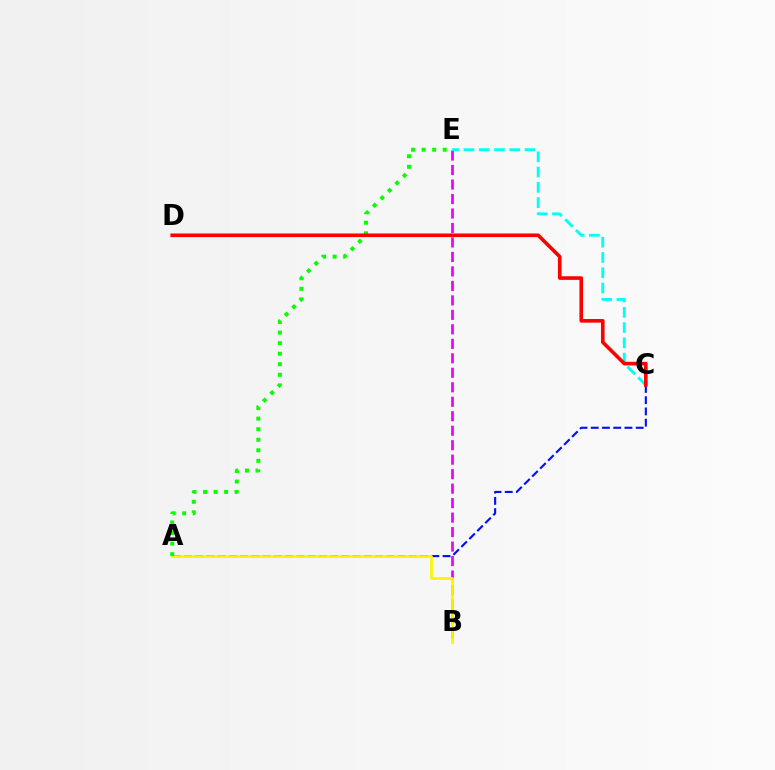{('B', 'E'): [{'color': '#ee00ff', 'line_style': 'dashed', 'thickness': 1.97}], ('A', 'C'): [{'color': '#0010ff', 'line_style': 'dashed', 'thickness': 1.53}], ('A', 'B'): [{'color': '#fcf500', 'line_style': 'solid', 'thickness': 1.97}], ('C', 'E'): [{'color': '#00fff6', 'line_style': 'dashed', 'thickness': 2.07}], ('A', 'E'): [{'color': '#08ff00', 'line_style': 'dotted', 'thickness': 2.87}], ('C', 'D'): [{'color': '#ff0000', 'line_style': 'solid', 'thickness': 2.6}]}